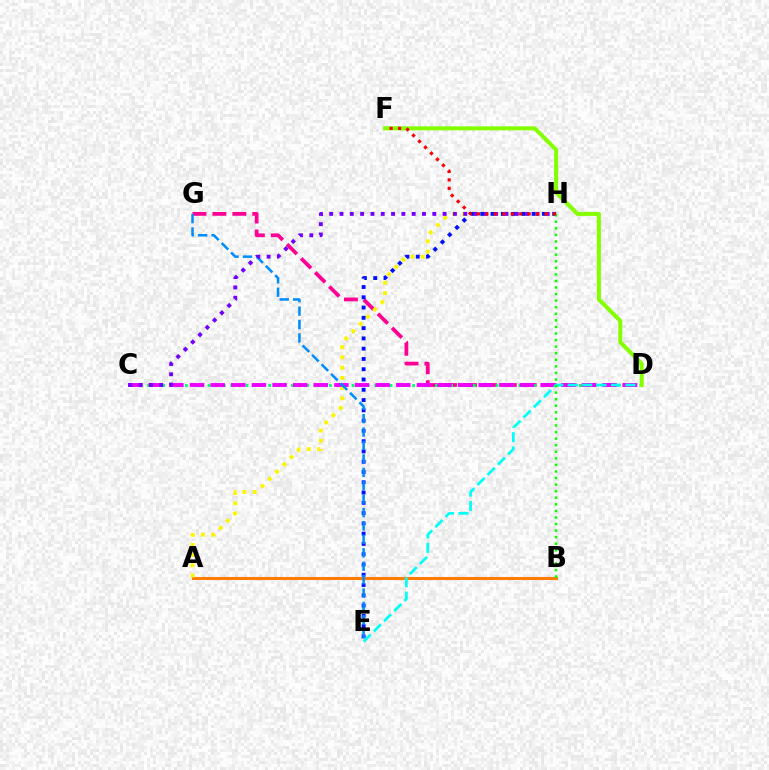{('D', 'G'): [{'color': '#ff0094', 'line_style': 'dashed', 'thickness': 2.71}], ('C', 'D'): [{'color': '#00ff74', 'line_style': 'dotted', 'thickness': 2.06}, {'color': '#ee00ff', 'line_style': 'dashed', 'thickness': 2.8}], ('A', 'B'): [{'color': '#ff7c00', 'line_style': 'solid', 'thickness': 2.22}], ('A', 'H'): [{'color': '#fcf500', 'line_style': 'dotted', 'thickness': 2.79}], ('E', 'H'): [{'color': '#0010ff', 'line_style': 'dotted', 'thickness': 2.79}], ('E', 'G'): [{'color': '#008cff', 'line_style': 'dashed', 'thickness': 1.82}], ('C', 'H'): [{'color': '#7200ff', 'line_style': 'dotted', 'thickness': 2.8}], ('D', 'E'): [{'color': '#00fff6', 'line_style': 'dashed', 'thickness': 1.96}], ('B', 'H'): [{'color': '#08ff00', 'line_style': 'dotted', 'thickness': 1.79}], ('D', 'F'): [{'color': '#84ff00', 'line_style': 'solid', 'thickness': 2.9}], ('F', 'H'): [{'color': '#ff0000', 'line_style': 'dotted', 'thickness': 2.3}]}